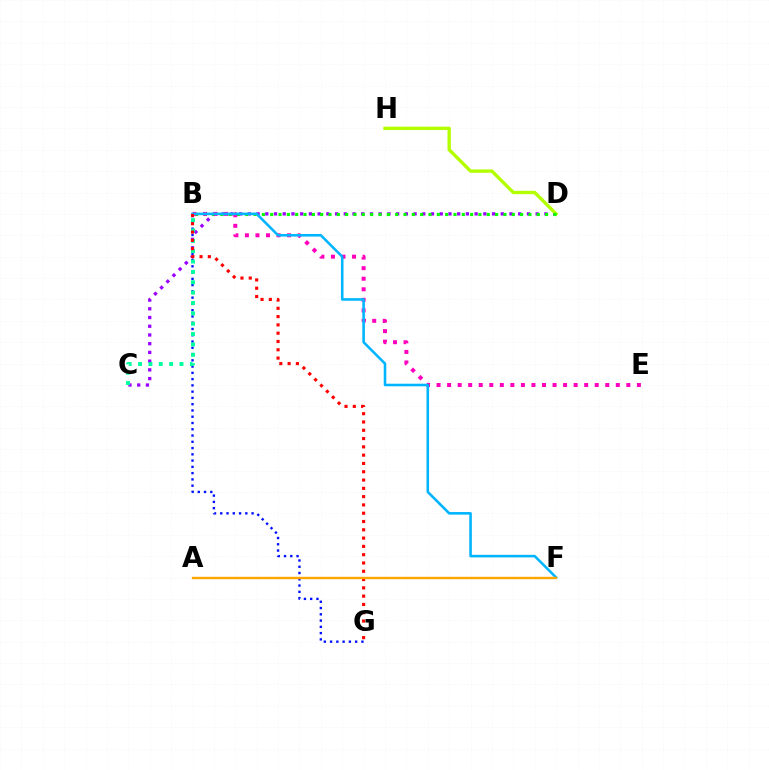{('B', 'G'): [{'color': '#0010ff', 'line_style': 'dotted', 'thickness': 1.7}, {'color': '#ff0000', 'line_style': 'dotted', 'thickness': 2.25}], ('C', 'D'): [{'color': '#9b00ff', 'line_style': 'dotted', 'thickness': 2.37}], ('D', 'H'): [{'color': '#b3ff00', 'line_style': 'solid', 'thickness': 2.42}], ('B', 'D'): [{'color': '#08ff00', 'line_style': 'dotted', 'thickness': 2.26}], ('B', 'C'): [{'color': '#00ff9d', 'line_style': 'dotted', 'thickness': 2.81}], ('B', 'E'): [{'color': '#ff00bd', 'line_style': 'dotted', 'thickness': 2.86}], ('B', 'F'): [{'color': '#00b5ff', 'line_style': 'solid', 'thickness': 1.85}], ('A', 'F'): [{'color': '#ffa500', 'line_style': 'solid', 'thickness': 1.71}]}